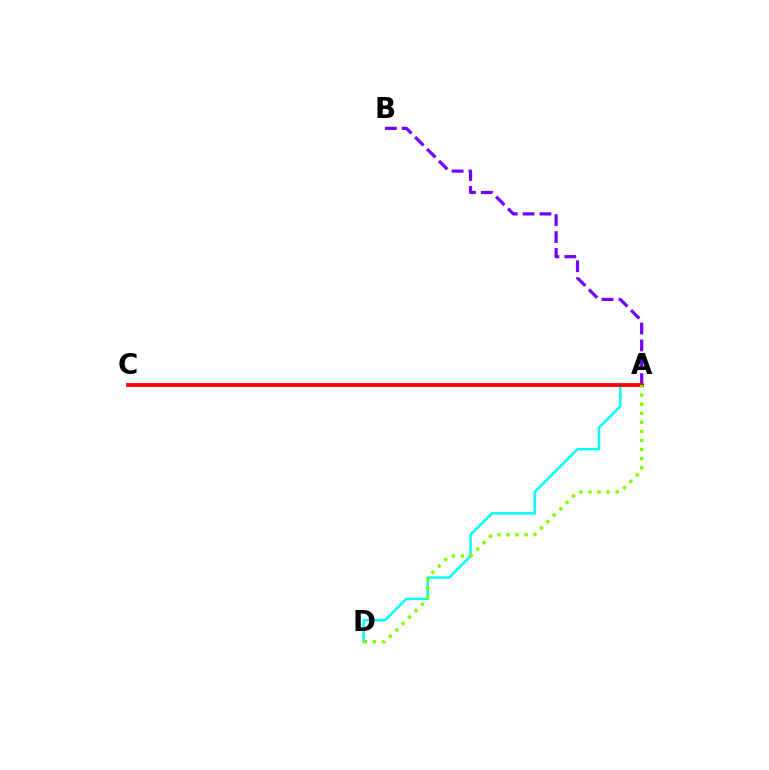{('A', 'B'): [{'color': '#7200ff', 'line_style': 'dashed', 'thickness': 2.29}], ('A', 'D'): [{'color': '#00fff6', 'line_style': 'solid', 'thickness': 1.78}, {'color': '#84ff00', 'line_style': 'dotted', 'thickness': 2.46}], ('A', 'C'): [{'color': '#ff0000', 'line_style': 'solid', 'thickness': 2.75}]}